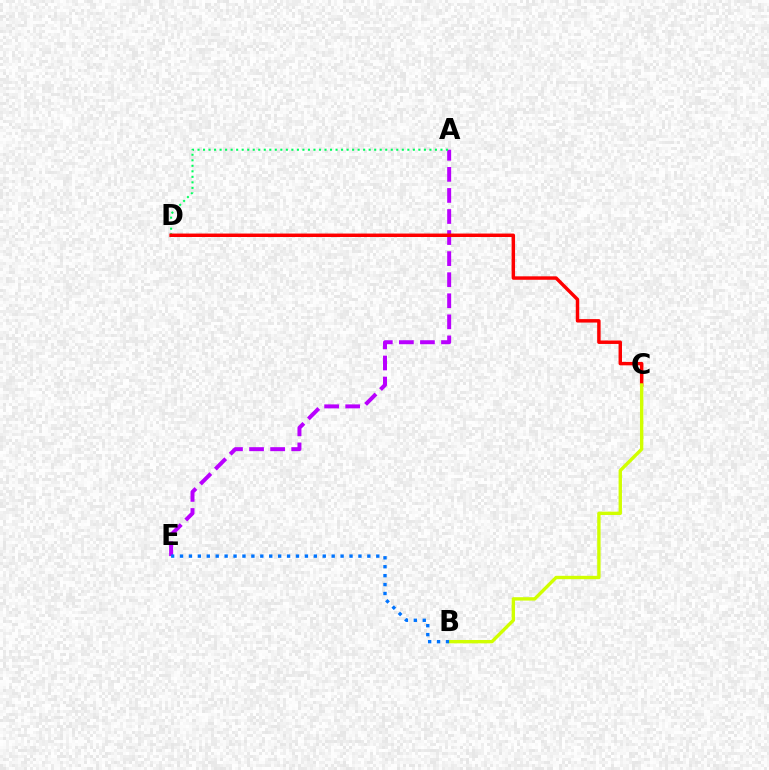{('A', 'E'): [{'color': '#b900ff', 'line_style': 'dashed', 'thickness': 2.86}], ('A', 'D'): [{'color': '#00ff5c', 'line_style': 'dotted', 'thickness': 1.5}], ('C', 'D'): [{'color': '#ff0000', 'line_style': 'solid', 'thickness': 2.49}], ('B', 'C'): [{'color': '#d1ff00', 'line_style': 'solid', 'thickness': 2.43}], ('B', 'E'): [{'color': '#0074ff', 'line_style': 'dotted', 'thickness': 2.42}]}